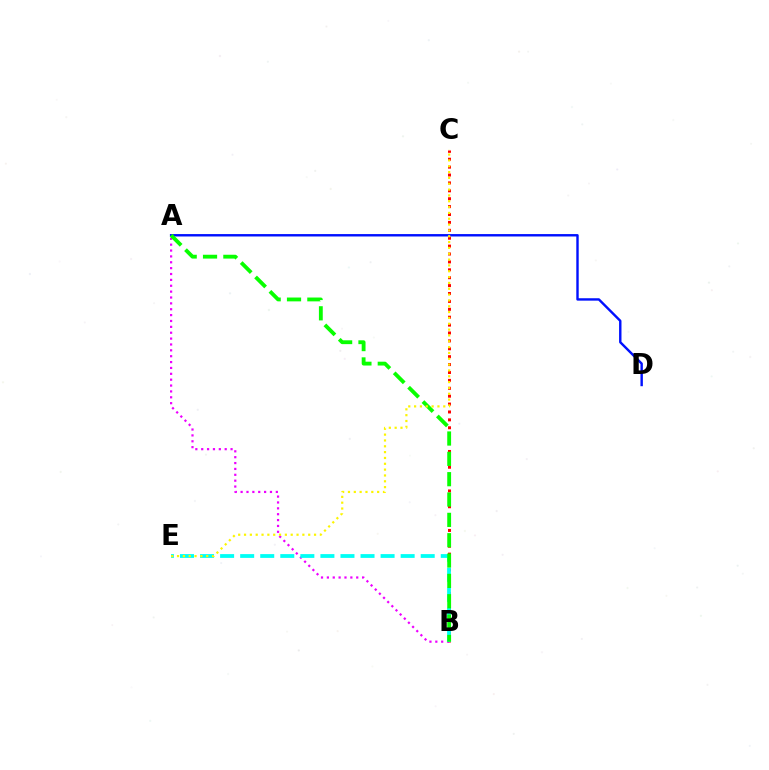{('B', 'C'): [{'color': '#ff0000', 'line_style': 'dotted', 'thickness': 2.15}], ('A', 'B'): [{'color': '#ee00ff', 'line_style': 'dotted', 'thickness': 1.59}, {'color': '#08ff00', 'line_style': 'dashed', 'thickness': 2.76}], ('A', 'D'): [{'color': '#0010ff', 'line_style': 'solid', 'thickness': 1.73}], ('B', 'E'): [{'color': '#00fff6', 'line_style': 'dashed', 'thickness': 2.72}], ('C', 'E'): [{'color': '#fcf500', 'line_style': 'dotted', 'thickness': 1.59}]}